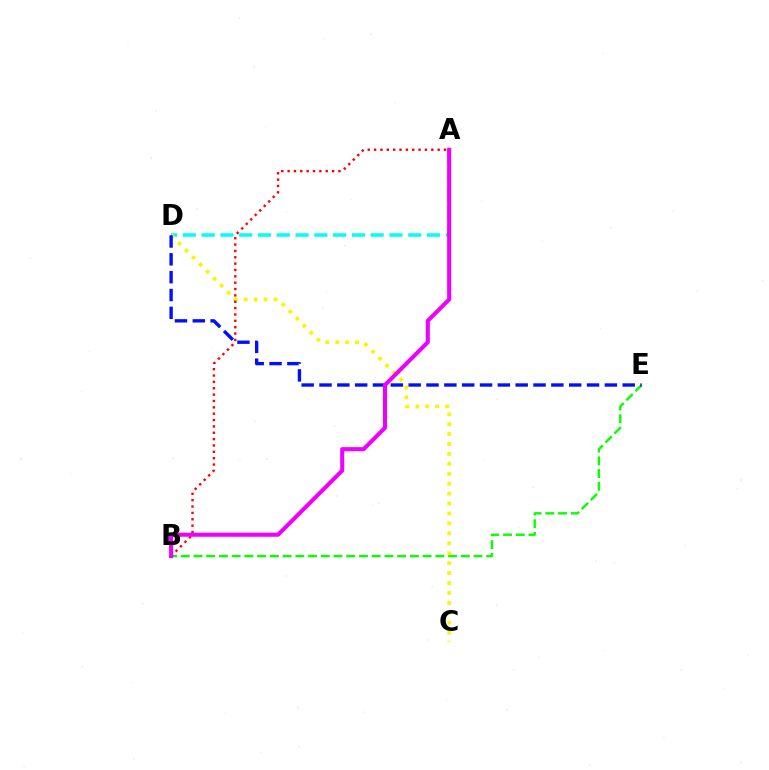{('B', 'E'): [{'color': '#08ff00', 'line_style': 'dashed', 'thickness': 1.73}], ('A', 'D'): [{'color': '#00fff6', 'line_style': 'dashed', 'thickness': 2.55}], ('C', 'D'): [{'color': '#fcf500', 'line_style': 'dotted', 'thickness': 2.7}], ('A', 'B'): [{'color': '#ff0000', 'line_style': 'dotted', 'thickness': 1.73}, {'color': '#ee00ff', 'line_style': 'solid', 'thickness': 2.93}], ('D', 'E'): [{'color': '#0010ff', 'line_style': 'dashed', 'thickness': 2.42}]}